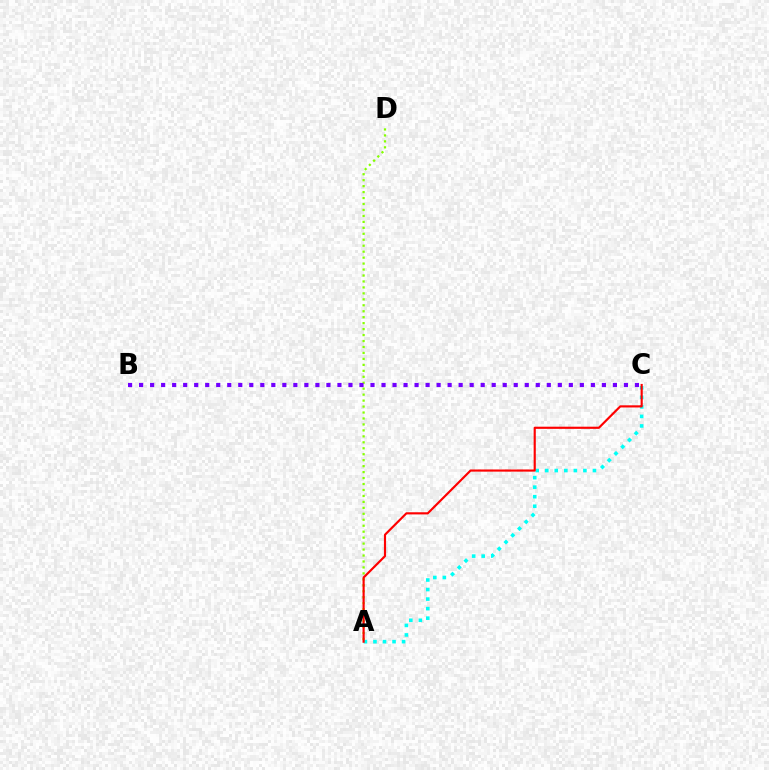{('A', 'D'): [{'color': '#84ff00', 'line_style': 'dotted', 'thickness': 1.62}], ('A', 'C'): [{'color': '#00fff6', 'line_style': 'dotted', 'thickness': 2.59}, {'color': '#ff0000', 'line_style': 'solid', 'thickness': 1.55}], ('B', 'C'): [{'color': '#7200ff', 'line_style': 'dotted', 'thickness': 2.99}]}